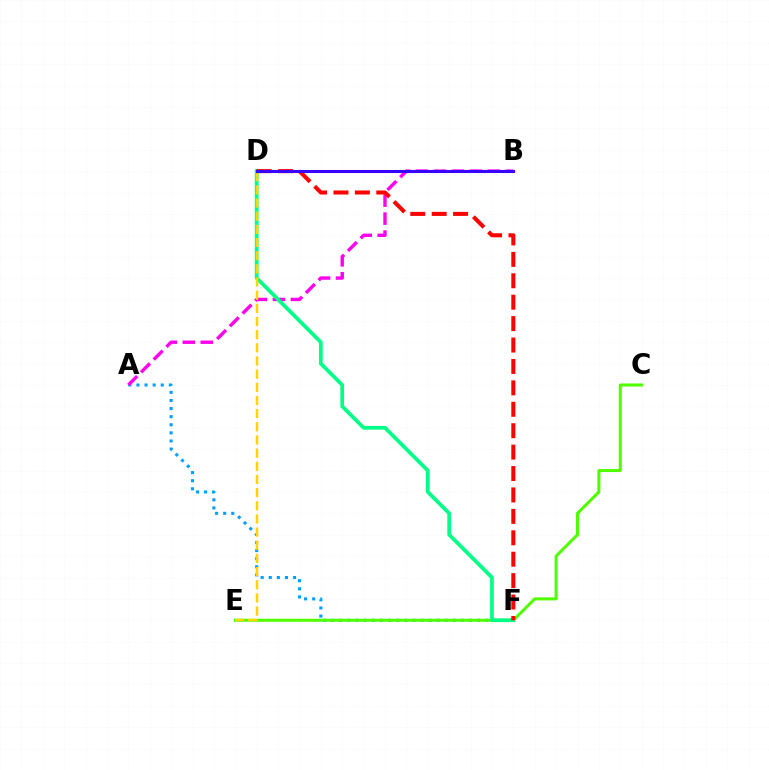{('A', 'F'): [{'color': '#009eff', 'line_style': 'dotted', 'thickness': 2.2}], ('C', 'E'): [{'color': '#4fff00', 'line_style': 'solid', 'thickness': 2.18}], ('A', 'B'): [{'color': '#ff00ed', 'line_style': 'dashed', 'thickness': 2.44}], ('D', 'F'): [{'color': '#00ff86', 'line_style': 'solid', 'thickness': 2.67}, {'color': '#ff0000', 'line_style': 'dashed', 'thickness': 2.91}], ('D', 'E'): [{'color': '#ffd500', 'line_style': 'dashed', 'thickness': 1.79}], ('B', 'D'): [{'color': '#3700ff', 'line_style': 'solid', 'thickness': 2.2}]}